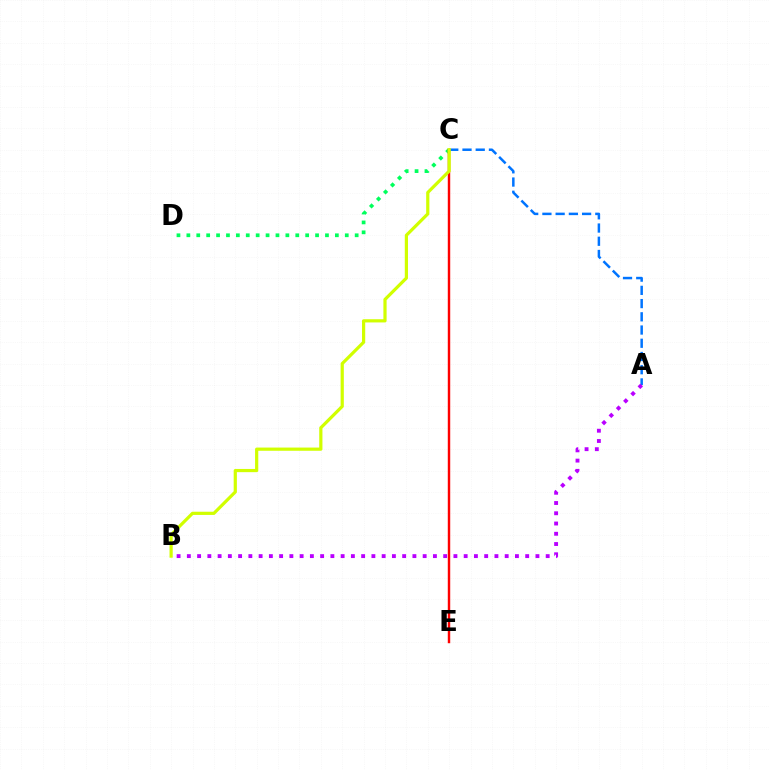{('C', 'D'): [{'color': '#00ff5c', 'line_style': 'dotted', 'thickness': 2.69}], ('A', 'C'): [{'color': '#0074ff', 'line_style': 'dashed', 'thickness': 1.8}], ('A', 'B'): [{'color': '#b900ff', 'line_style': 'dotted', 'thickness': 2.79}], ('C', 'E'): [{'color': '#ff0000', 'line_style': 'solid', 'thickness': 1.75}], ('B', 'C'): [{'color': '#d1ff00', 'line_style': 'solid', 'thickness': 2.31}]}